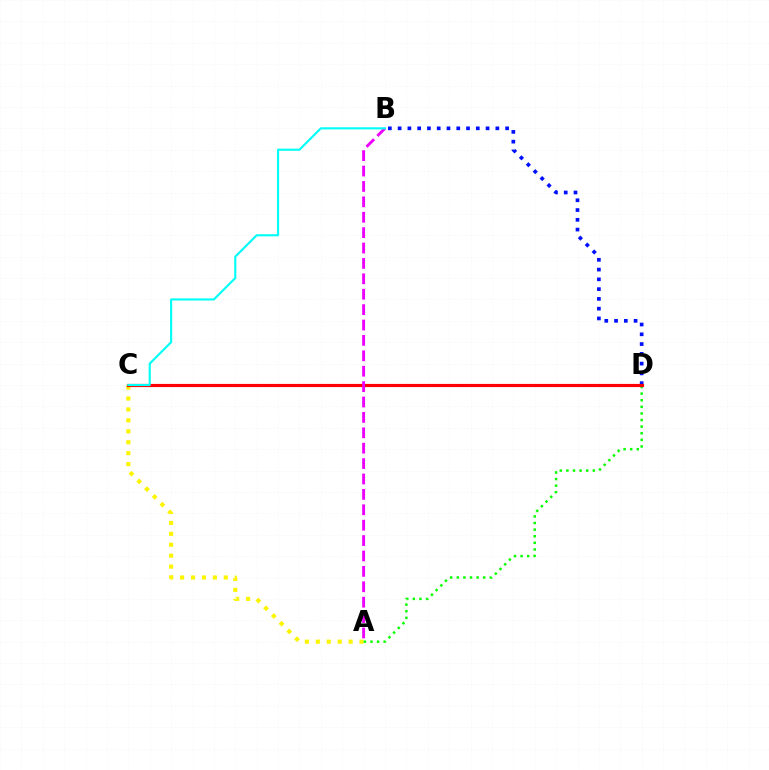{('A', 'C'): [{'color': '#fcf500', 'line_style': 'dotted', 'thickness': 2.97}], ('A', 'D'): [{'color': '#08ff00', 'line_style': 'dotted', 'thickness': 1.79}], ('B', 'D'): [{'color': '#0010ff', 'line_style': 'dotted', 'thickness': 2.66}], ('C', 'D'): [{'color': '#ff0000', 'line_style': 'solid', 'thickness': 2.28}], ('A', 'B'): [{'color': '#ee00ff', 'line_style': 'dashed', 'thickness': 2.09}], ('B', 'C'): [{'color': '#00fff6', 'line_style': 'solid', 'thickness': 1.53}]}